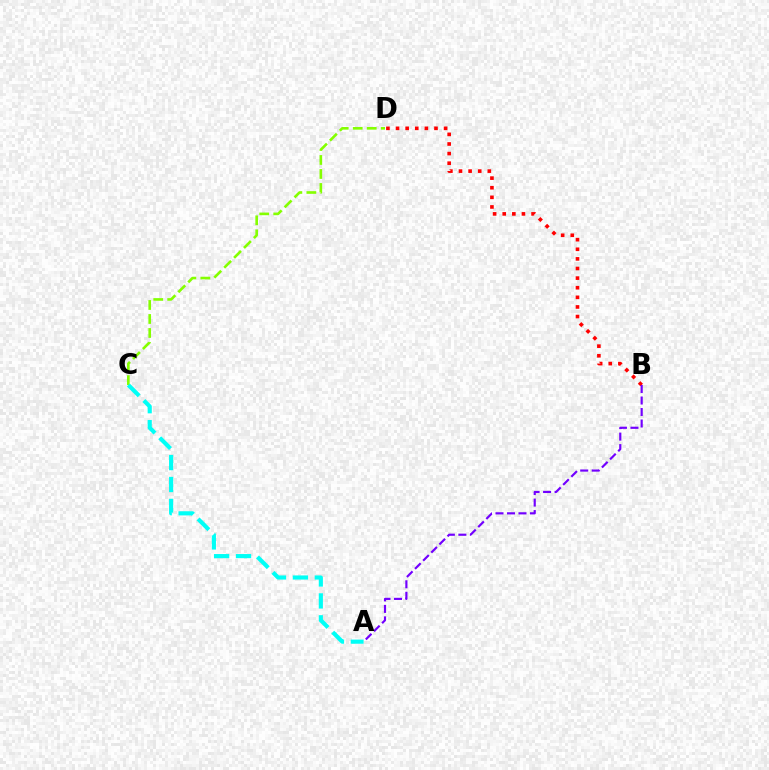{('C', 'D'): [{'color': '#84ff00', 'line_style': 'dashed', 'thickness': 1.9}], ('B', 'D'): [{'color': '#ff0000', 'line_style': 'dotted', 'thickness': 2.61}], ('A', 'C'): [{'color': '#00fff6', 'line_style': 'dashed', 'thickness': 2.98}], ('A', 'B'): [{'color': '#7200ff', 'line_style': 'dashed', 'thickness': 1.56}]}